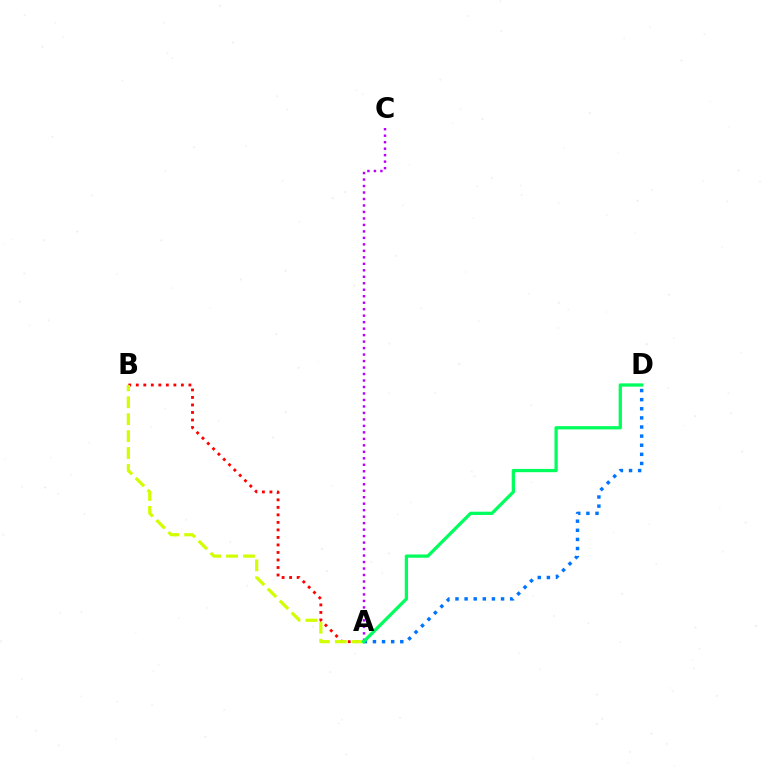{('A', 'B'): [{'color': '#ff0000', 'line_style': 'dotted', 'thickness': 2.04}, {'color': '#d1ff00', 'line_style': 'dashed', 'thickness': 2.3}], ('A', 'D'): [{'color': '#0074ff', 'line_style': 'dotted', 'thickness': 2.48}, {'color': '#00ff5c', 'line_style': 'solid', 'thickness': 2.36}], ('A', 'C'): [{'color': '#b900ff', 'line_style': 'dotted', 'thickness': 1.76}]}